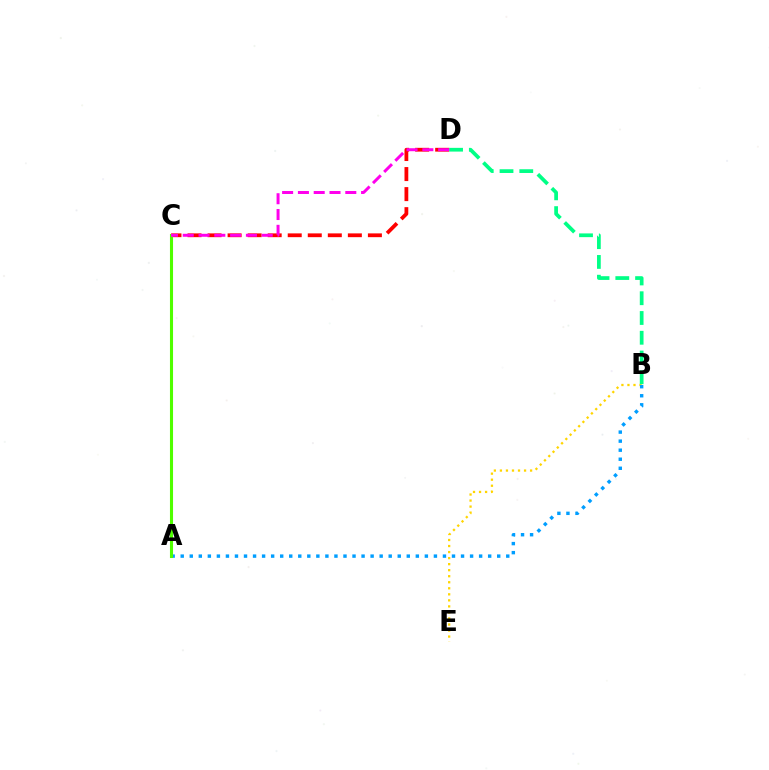{('A', 'C'): [{'color': '#3700ff', 'line_style': 'dashed', 'thickness': 1.99}, {'color': '#4fff00', 'line_style': 'solid', 'thickness': 2.22}], ('B', 'E'): [{'color': '#ffd500', 'line_style': 'dotted', 'thickness': 1.64}], ('C', 'D'): [{'color': '#ff0000', 'line_style': 'dashed', 'thickness': 2.72}, {'color': '#ff00ed', 'line_style': 'dashed', 'thickness': 2.15}], ('A', 'B'): [{'color': '#009eff', 'line_style': 'dotted', 'thickness': 2.46}], ('B', 'D'): [{'color': '#00ff86', 'line_style': 'dashed', 'thickness': 2.69}]}